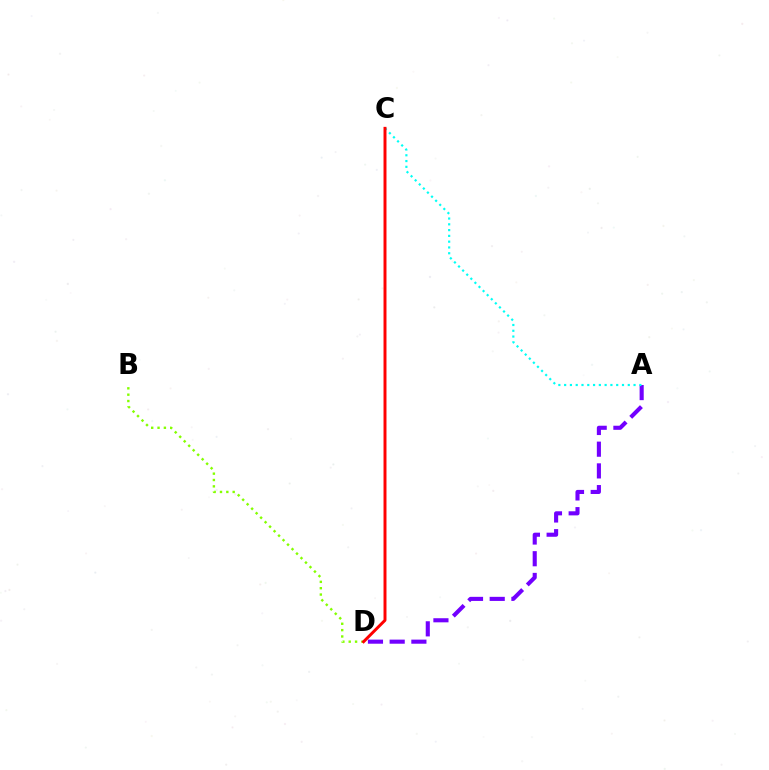{('A', 'D'): [{'color': '#7200ff', 'line_style': 'dashed', 'thickness': 2.95}], ('B', 'D'): [{'color': '#84ff00', 'line_style': 'dotted', 'thickness': 1.72}], ('A', 'C'): [{'color': '#00fff6', 'line_style': 'dotted', 'thickness': 1.57}], ('C', 'D'): [{'color': '#ff0000', 'line_style': 'solid', 'thickness': 2.13}]}